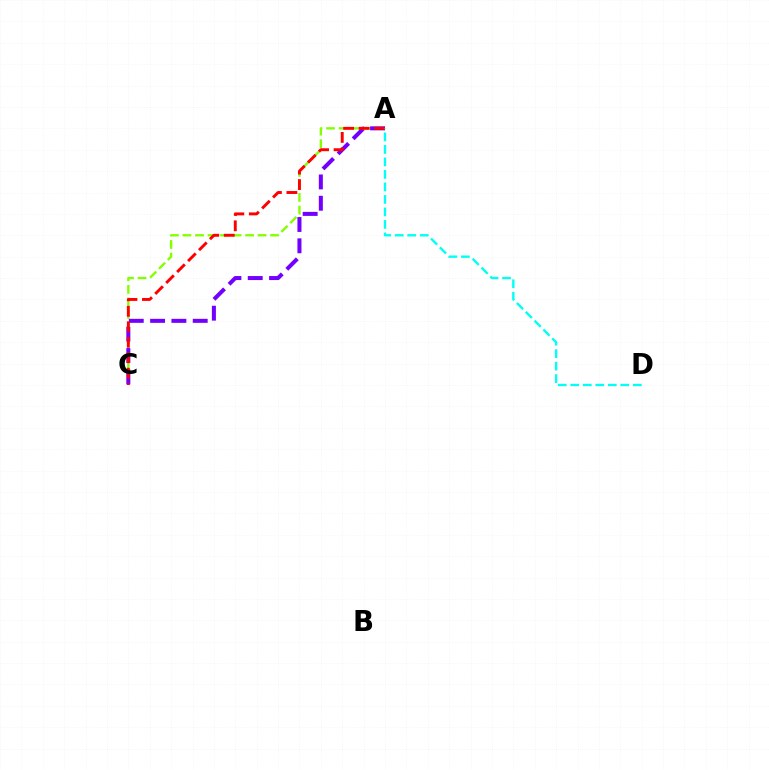{('A', 'C'): [{'color': '#84ff00', 'line_style': 'dashed', 'thickness': 1.7}, {'color': '#7200ff', 'line_style': 'dashed', 'thickness': 2.9}, {'color': '#ff0000', 'line_style': 'dashed', 'thickness': 2.1}], ('A', 'D'): [{'color': '#00fff6', 'line_style': 'dashed', 'thickness': 1.7}]}